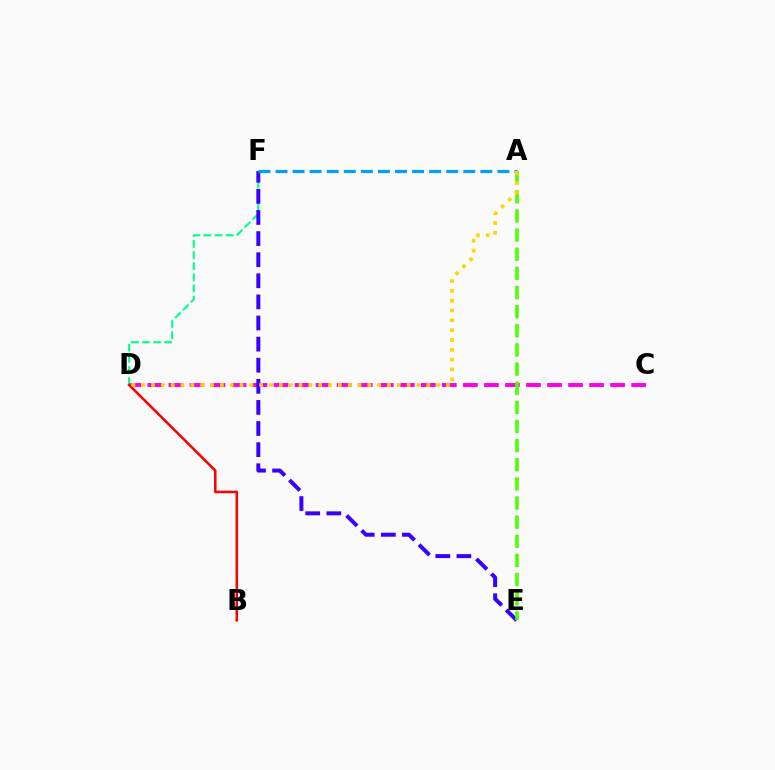{('C', 'D'): [{'color': '#ff00ed', 'line_style': 'dashed', 'thickness': 2.86}], ('D', 'F'): [{'color': '#00ff86', 'line_style': 'dashed', 'thickness': 1.51}], ('B', 'D'): [{'color': '#ff0000', 'line_style': 'solid', 'thickness': 1.83}], ('E', 'F'): [{'color': '#3700ff', 'line_style': 'dashed', 'thickness': 2.87}], ('A', 'E'): [{'color': '#4fff00', 'line_style': 'dashed', 'thickness': 2.6}], ('A', 'F'): [{'color': '#009eff', 'line_style': 'dashed', 'thickness': 2.32}], ('A', 'D'): [{'color': '#ffd500', 'line_style': 'dotted', 'thickness': 2.67}]}